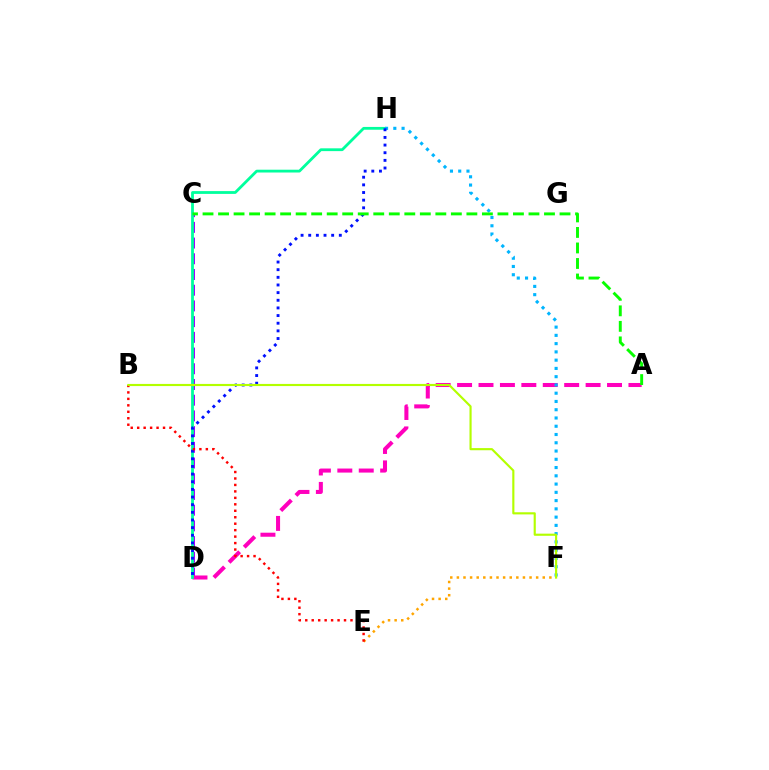{('C', 'D'): [{'color': '#9b00ff', 'line_style': 'dashed', 'thickness': 2.13}], ('A', 'D'): [{'color': '#ff00bd', 'line_style': 'dashed', 'thickness': 2.91}], ('D', 'H'): [{'color': '#00ff9d', 'line_style': 'solid', 'thickness': 2.01}, {'color': '#0010ff', 'line_style': 'dotted', 'thickness': 2.08}], ('F', 'H'): [{'color': '#00b5ff', 'line_style': 'dotted', 'thickness': 2.24}], ('E', 'F'): [{'color': '#ffa500', 'line_style': 'dotted', 'thickness': 1.79}], ('A', 'C'): [{'color': '#08ff00', 'line_style': 'dashed', 'thickness': 2.11}], ('B', 'E'): [{'color': '#ff0000', 'line_style': 'dotted', 'thickness': 1.76}], ('B', 'F'): [{'color': '#b3ff00', 'line_style': 'solid', 'thickness': 1.55}]}